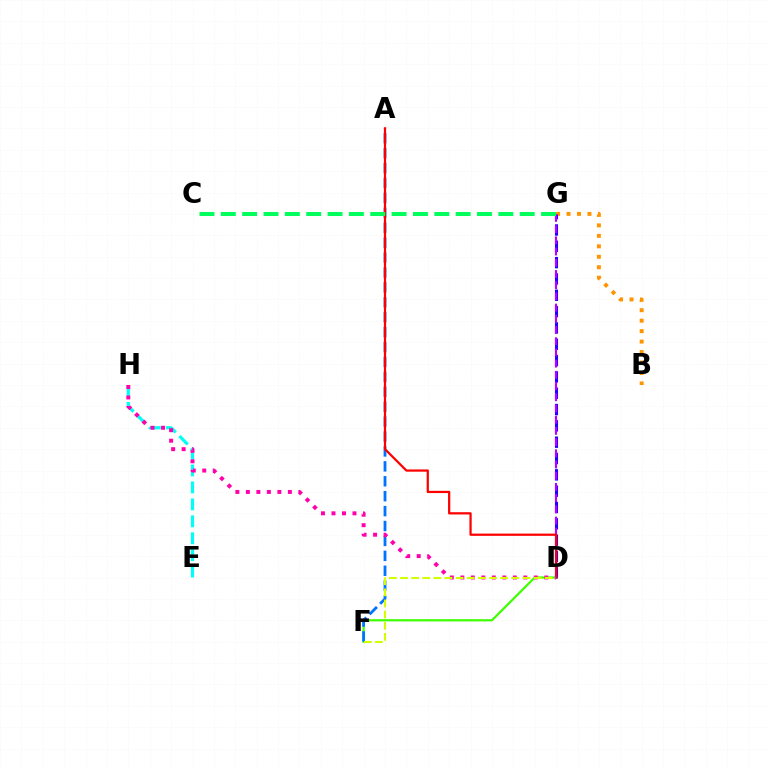{('B', 'G'): [{'color': '#ff9400', 'line_style': 'dotted', 'thickness': 2.84}], ('D', 'G'): [{'color': '#2500ff', 'line_style': 'dashed', 'thickness': 2.22}, {'color': '#b900ff', 'line_style': 'dashed', 'thickness': 1.52}], ('D', 'F'): [{'color': '#3dff00', 'line_style': 'solid', 'thickness': 1.59}, {'color': '#d1ff00', 'line_style': 'dashed', 'thickness': 1.51}], ('E', 'H'): [{'color': '#00fff6', 'line_style': 'dashed', 'thickness': 2.3}], ('A', 'F'): [{'color': '#0074ff', 'line_style': 'dashed', 'thickness': 2.03}], ('A', 'D'): [{'color': '#ff0000', 'line_style': 'solid', 'thickness': 1.61}], ('C', 'G'): [{'color': '#00ff5c', 'line_style': 'dashed', 'thickness': 2.9}], ('D', 'H'): [{'color': '#ff00ac', 'line_style': 'dotted', 'thickness': 2.85}]}